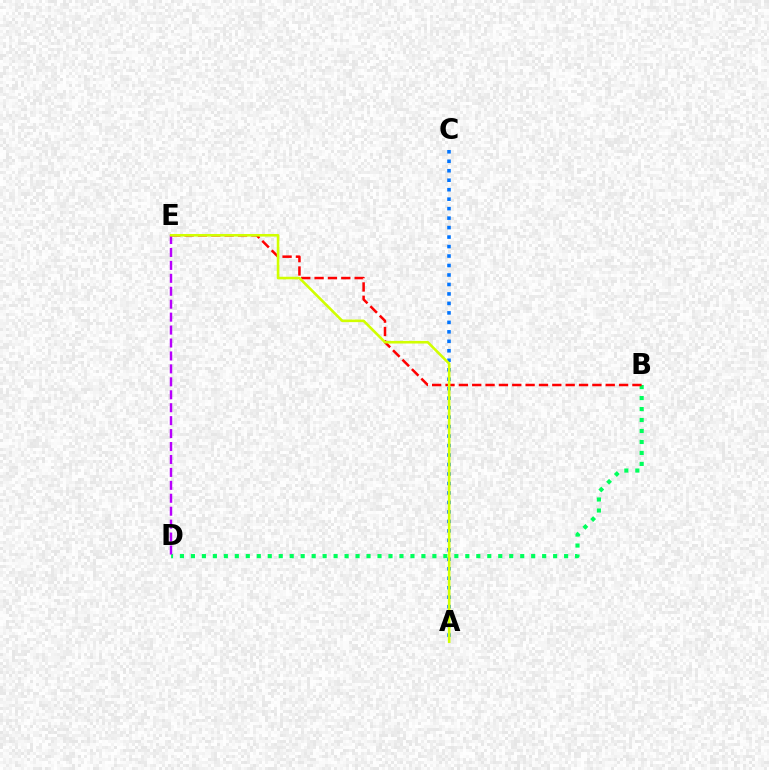{('A', 'C'): [{'color': '#0074ff', 'line_style': 'dotted', 'thickness': 2.57}], ('B', 'D'): [{'color': '#00ff5c', 'line_style': 'dotted', 'thickness': 2.98}], ('B', 'E'): [{'color': '#ff0000', 'line_style': 'dashed', 'thickness': 1.81}], ('D', 'E'): [{'color': '#b900ff', 'line_style': 'dashed', 'thickness': 1.76}], ('A', 'E'): [{'color': '#d1ff00', 'line_style': 'solid', 'thickness': 1.87}]}